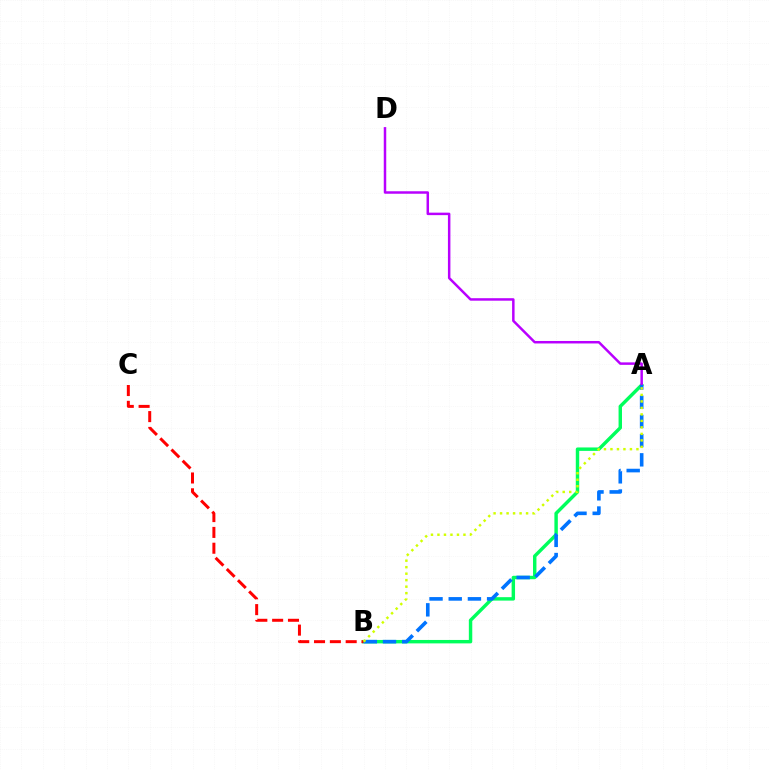{('A', 'B'): [{'color': '#00ff5c', 'line_style': 'solid', 'thickness': 2.47}, {'color': '#0074ff', 'line_style': 'dashed', 'thickness': 2.61}, {'color': '#d1ff00', 'line_style': 'dotted', 'thickness': 1.77}], ('B', 'C'): [{'color': '#ff0000', 'line_style': 'dashed', 'thickness': 2.15}], ('A', 'D'): [{'color': '#b900ff', 'line_style': 'solid', 'thickness': 1.79}]}